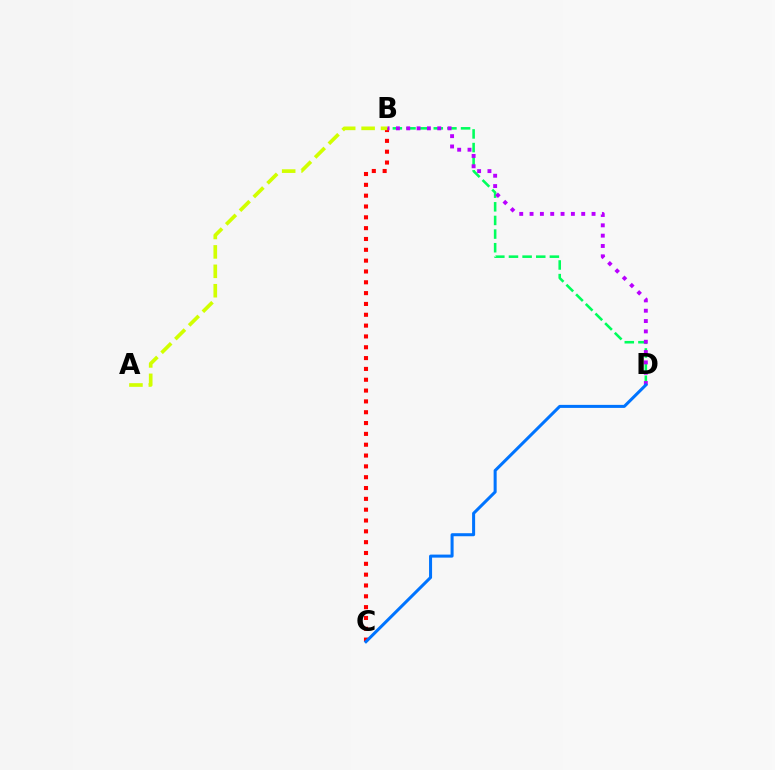{('B', 'D'): [{'color': '#00ff5c', 'line_style': 'dashed', 'thickness': 1.85}, {'color': '#b900ff', 'line_style': 'dotted', 'thickness': 2.81}], ('B', 'C'): [{'color': '#ff0000', 'line_style': 'dotted', 'thickness': 2.94}], ('A', 'B'): [{'color': '#d1ff00', 'line_style': 'dashed', 'thickness': 2.64}], ('C', 'D'): [{'color': '#0074ff', 'line_style': 'solid', 'thickness': 2.18}]}